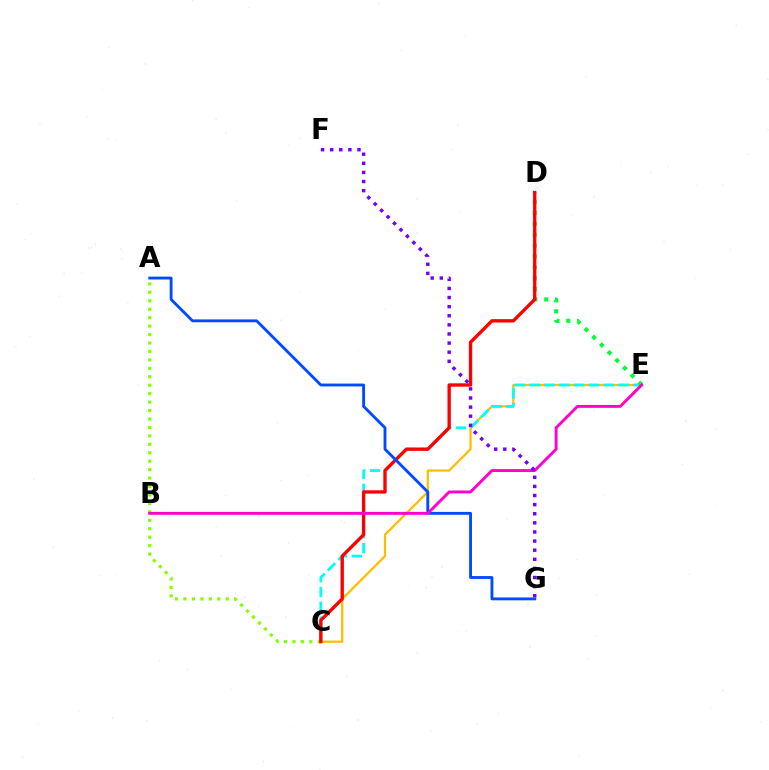{('C', 'E'): [{'color': '#ffbd00', 'line_style': 'solid', 'thickness': 1.62}, {'color': '#00fff6', 'line_style': 'dashed', 'thickness': 2.01}], ('A', 'C'): [{'color': '#84ff00', 'line_style': 'dotted', 'thickness': 2.29}], ('D', 'E'): [{'color': '#00ff39', 'line_style': 'dotted', 'thickness': 2.96}], ('C', 'D'): [{'color': '#ff0000', 'line_style': 'solid', 'thickness': 2.41}], ('A', 'G'): [{'color': '#004bff', 'line_style': 'solid', 'thickness': 2.06}], ('B', 'E'): [{'color': '#ff00cf', 'line_style': 'solid', 'thickness': 2.09}], ('F', 'G'): [{'color': '#7200ff', 'line_style': 'dotted', 'thickness': 2.47}]}